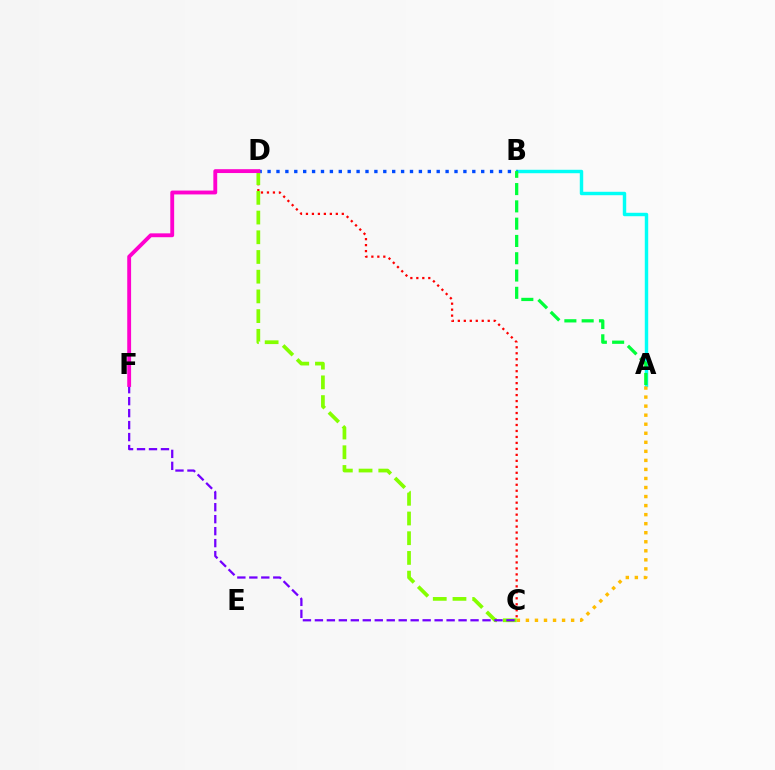{('A', 'B'): [{'color': '#00fff6', 'line_style': 'solid', 'thickness': 2.48}, {'color': '#00ff39', 'line_style': 'dashed', 'thickness': 2.35}], ('A', 'C'): [{'color': '#ffbd00', 'line_style': 'dotted', 'thickness': 2.46}], ('B', 'D'): [{'color': '#004bff', 'line_style': 'dotted', 'thickness': 2.42}], ('C', 'D'): [{'color': '#ff0000', 'line_style': 'dotted', 'thickness': 1.62}, {'color': '#84ff00', 'line_style': 'dashed', 'thickness': 2.68}], ('C', 'F'): [{'color': '#7200ff', 'line_style': 'dashed', 'thickness': 1.63}], ('D', 'F'): [{'color': '#ff00cf', 'line_style': 'solid', 'thickness': 2.78}]}